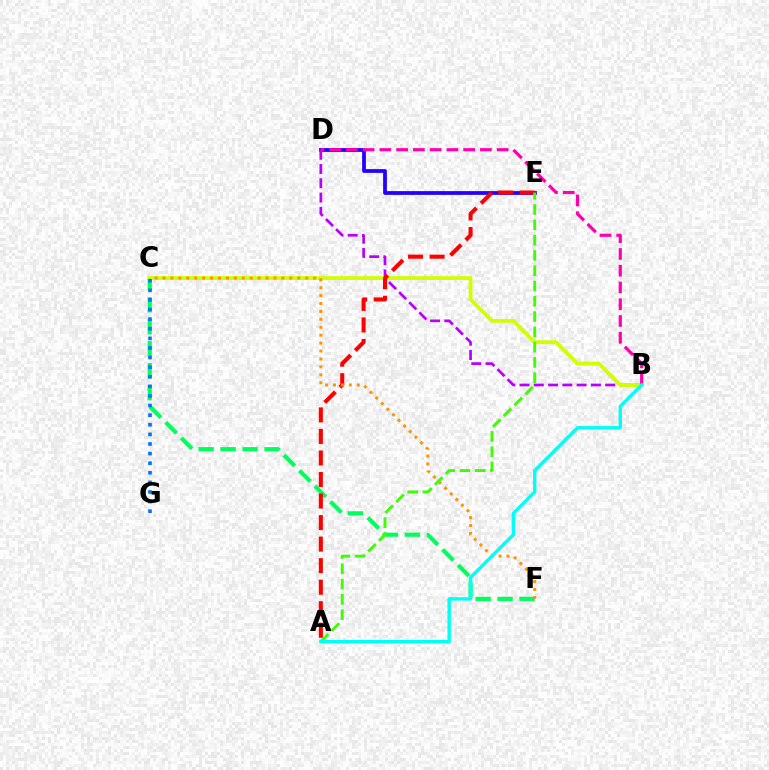{('C', 'F'): [{'color': '#00ff5c', 'line_style': 'dashed', 'thickness': 2.98}, {'color': '#ff9400', 'line_style': 'dotted', 'thickness': 2.15}], ('D', 'E'): [{'color': '#2500ff', 'line_style': 'solid', 'thickness': 2.71}], ('B', 'D'): [{'color': '#b900ff', 'line_style': 'dashed', 'thickness': 1.94}, {'color': '#ff00ac', 'line_style': 'dashed', 'thickness': 2.28}], ('B', 'C'): [{'color': '#d1ff00', 'line_style': 'solid', 'thickness': 2.74}], ('A', 'E'): [{'color': '#ff0000', 'line_style': 'dashed', 'thickness': 2.93}, {'color': '#3dff00', 'line_style': 'dashed', 'thickness': 2.08}], ('C', 'G'): [{'color': '#0074ff', 'line_style': 'dotted', 'thickness': 2.61}], ('A', 'B'): [{'color': '#00fff6', 'line_style': 'solid', 'thickness': 2.44}]}